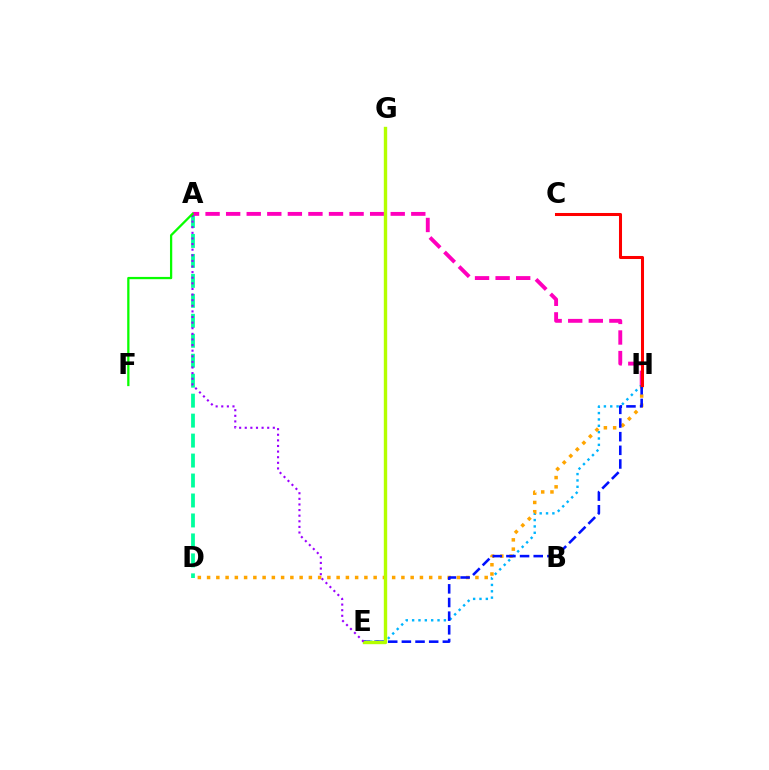{('A', 'D'): [{'color': '#00ff9d', 'line_style': 'dashed', 'thickness': 2.71}], ('E', 'H'): [{'color': '#00b5ff', 'line_style': 'dotted', 'thickness': 1.73}, {'color': '#0010ff', 'line_style': 'dashed', 'thickness': 1.86}], ('D', 'H'): [{'color': '#ffa500', 'line_style': 'dotted', 'thickness': 2.51}], ('A', 'H'): [{'color': '#ff00bd', 'line_style': 'dashed', 'thickness': 2.79}], ('C', 'H'): [{'color': '#ff0000', 'line_style': 'solid', 'thickness': 2.19}], ('E', 'G'): [{'color': '#b3ff00', 'line_style': 'solid', 'thickness': 2.43}], ('A', 'E'): [{'color': '#9b00ff', 'line_style': 'dotted', 'thickness': 1.52}], ('A', 'F'): [{'color': '#08ff00', 'line_style': 'solid', 'thickness': 1.64}]}